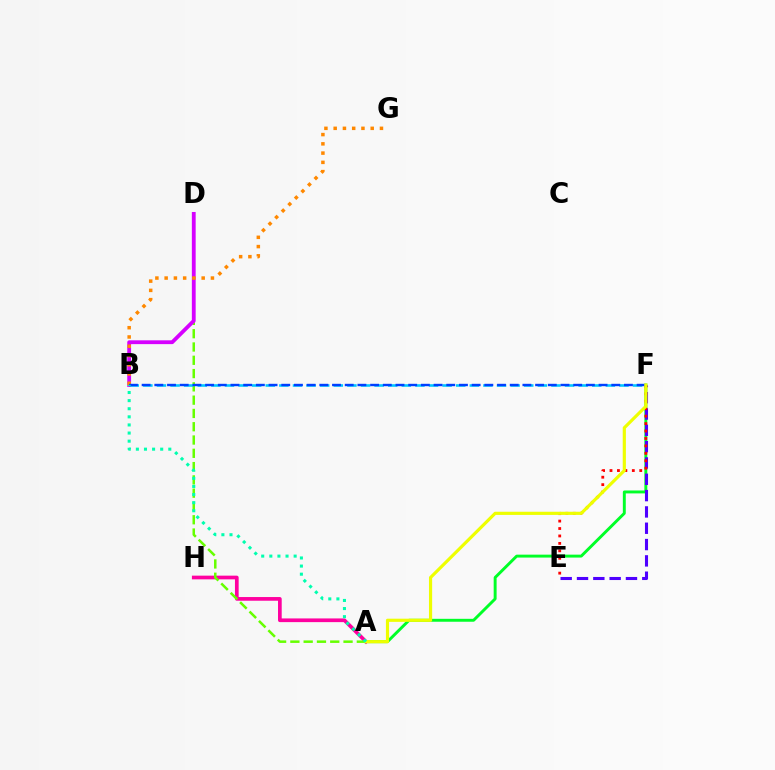{('A', 'H'): [{'color': '#ff00a0', 'line_style': 'solid', 'thickness': 2.66}], ('A', 'D'): [{'color': '#66ff00', 'line_style': 'dashed', 'thickness': 1.81}], ('A', 'F'): [{'color': '#00ff27', 'line_style': 'solid', 'thickness': 2.11}, {'color': '#eeff00', 'line_style': 'solid', 'thickness': 2.28}], ('B', 'D'): [{'color': '#d600ff', 'line_style': 'solid', 'thickness': 2.75}], ('B', 'G'): [{'color': '#ff8800', 'line_style': 'dotted', 'thickness': 2.52}], ('E', 'F'): [{'color': '#4f00ff', 'line_style': 'dashed', 'thickness': 2.22}, {'color': '#ff0000', 'line_style': 'dotted', 'thickness': 2.02}], ('B', 'F'): [{'color': '#00c7ff', 'line_style': 'dashed', 'thickness': 1.85}, {'color': '#003fff', 'line_style': 'dashed', 'thickness': 1.72}], ('A', 'B'): [{'color': '#00ffaf', 'line_style': 'dotted', 'thickness': 2.2}]}